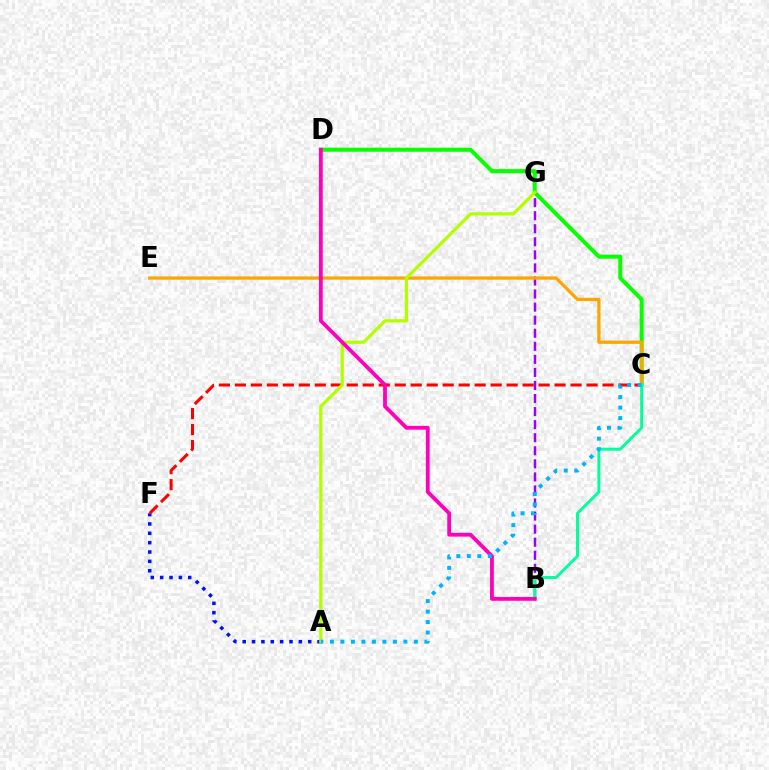{('A', 'F'): [{'color': '#0010ff', 'line_style': 'dotted', 'thickness': 2.54}], ('C', 'D'): [{'color': '#08ff00', 'line_style': 'solid', 'thickness': 2.88}], ('C', 'F'): [{'color': '#ff0000', 'line_style': 'dashed', 'thickness': 2.17}], ('B', 'G'): [{'color': '#9b00ff', 'line_style': 'dashed', 'thickness': 1.77}], ('C', 'E'): [{'color': '#ffa500', 'line_style': 'solid', 'thickness': 2.35}], ('B', 'C'): [{'color': '#00ff9d', 'line_style': 'solid', 'thickness': 2.13}], ('A', 'G'): [{'color': '#b3ff00', 'line_style': 'solid', 'thickness': 2.32}], ('B', 'D'): [{'color': '#ff00bd', 'line_style': 'solid', 'thickness': 2.74}], ('A', 'C'): [{'color': '#00b5ff', 'line_style': 'dotted', 'thickness': 2.85}]}